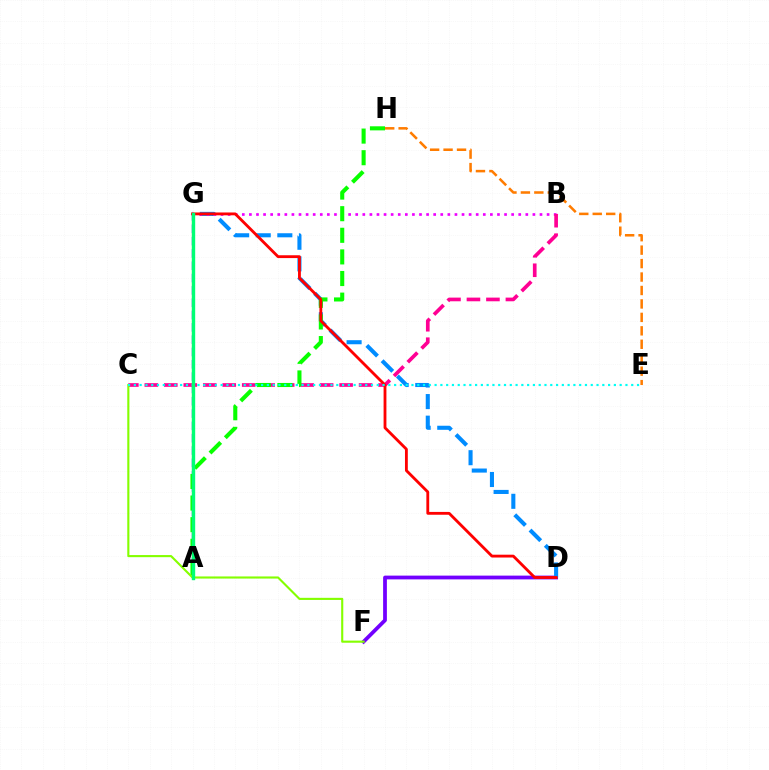{('E', 'H'): [{'color': '#ff7c00', 'line_style': 'dashed', 'thickness': 1.83}], ('A', 'G'): [{'color': '#fcf500', 'line_style': 'solid', 'thickness': 1.53}, {'color': '#0010ff', 'line_style': 'dashed', 'thickness': 1.67}, {'color': '#00ff74', 'line_style': 'solid', 'thickness': 2.43}], ('D', 'F'): [{'color': '#7200ff', 'line_style': 'solid', 'thickness': 2.71}], ('D', 'G'): [{'color': '#008cff', 'line_style': 'dashed', 'thickness': 2.93}, {'color': '#ff0000', 'line_style': 'solid', 'thickness': 2.04}], ('B', 'G'): [{'color': '#ee00ff', 'line_style': 'dotted', 'thickness': 1.93}], ('B', 'C'): [{'color': '#ff0094', 'line_style': 'dashed', 'thickness': 2.65}], ('A', 'H'): [{'color': '#08ff00', 'line_style': 'dashed', 'thickness': 2.94}], ('C', 'F'): [{'color': '#84ff00', 'line_style': 'solid', 'thickness': 1.53}], ('C', 'E'): [{'color': '#00fff6', 'line_style': 'dotted', 'thickness': 1.57}]}